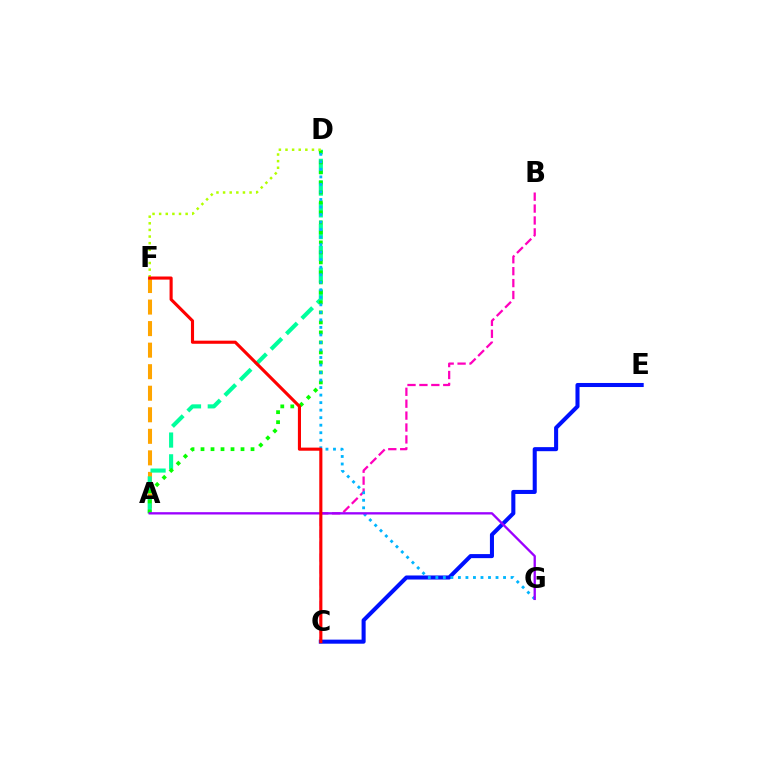{('A', 'F'): [{'color': '#ffa500', 'line_style': 'dashed', 'thickness': 2.93}], ('A', 'D'): [{'color': '#00ff9d', 'line_style': 'dashed', 'thickness': 2.96}, {'color': '#08ff00', 'line_style': 'dotted', 'thickness': 2.72}], ('B', 'C'): [{'color': '#ff00bd', 'line_style': 'dashed', 'thickness': 1.62}], ('C', 'E'): [{'color': '#0010ff', 'line_style': 'solid', 'thickness': 2.92}], ('D', 'G'): [{'color': '#00b5ff', 'line_style': 'dotted', 'thickness': 2.04}], ('D', 'F'): [{'color': '#b3ff00', 'line_style': 'dotted', 'thickness': 1.8}], ('A', 'G'): [{'color': '#9b00ff', 'line_style': 'solid', 'thickness': 1.67}], ('C', 'F'): [{'color': '#ff0000', 'line_style': 'solid', 'thickness': 2.24}]}